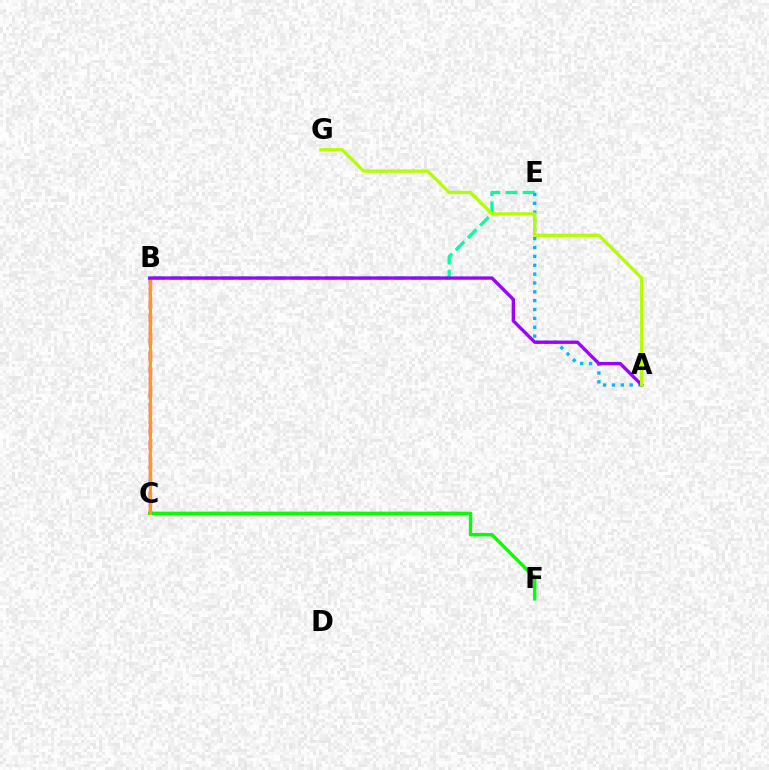{('B', 'C'): [{'color': '#0010ff', 'line_style': 'dashed', 'thickness': 2.02}, {'color': '#ff0000', 'line_style': 'dashed', 'thickness': 1.73}, {'color': '#ff00bd', 'line_style': 'dashed', 'thickness': 2.42}, {'color': '#ffa500', 'line_style': 'solid', 'thickness': 2.07}], ('B', 'E'): [{'color': '#00ff9d', 'line_style': 'dashed', 'thickness': 2.34}], ('C', 'F'): [{'color': '#08ff00', 'line_style': 'solid', 'thickness': 2.46}], ('A', 'E'): [{'color': '#00b5ff', 'line_style': 'dotted', 'thickness': 2.41}], ('A', 'B'): [{'color': '#9b00ff', 'line_style': 'solid', 'thickness': 2.4}], ('A', 'G'): [{'color': '#b3ff00', 'line_style': 'solid', 'thickness': 2.36}]}